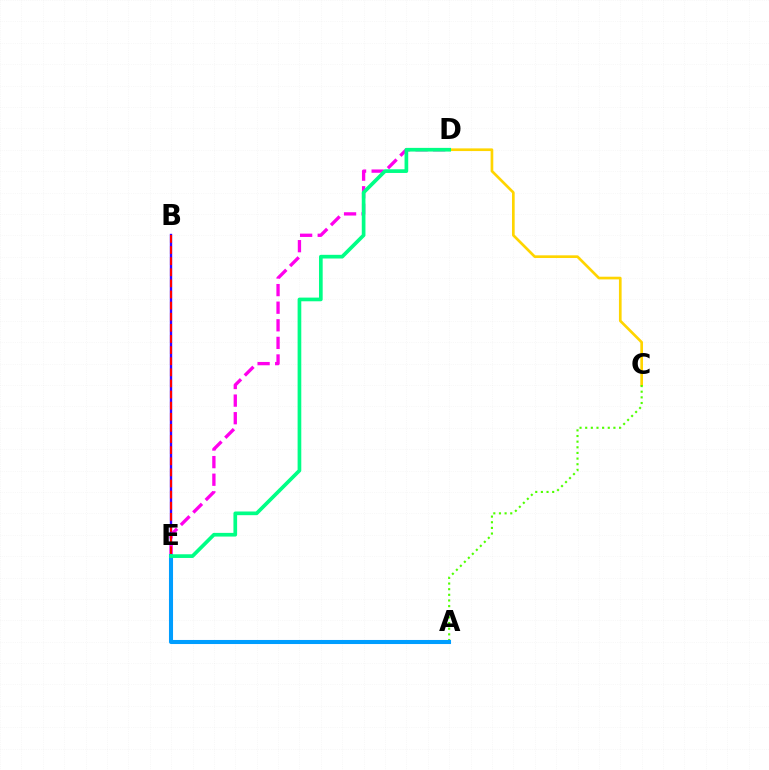{('B', 'E'): [{'color': '#3700ff', 'line_style': 'solid', 'thickness': 1.71}, {'color': '#ff0000', 'line_style': 'dashed', 'thickness': 1.51}], ('C', 'D'): [{'color': '#ffd500', 'line_style': 'solid', 'thickness': 1.93}], ('D', 'E'): [{'color': '#ff00ed', 'line_style': 'dashed', 'thickness': 2.39}, {'color': '#00ff86', 'line_style': 'solid', 'thickness': 2.65}], ('A', 'C'): [{'color': '#4fff00', 'line_style': 'dotted', 'thickness': 1.53}], ('A', 'E'): [{'color': '#009eff', 'line_style': 'solid', 'thickness': 2.93}]}